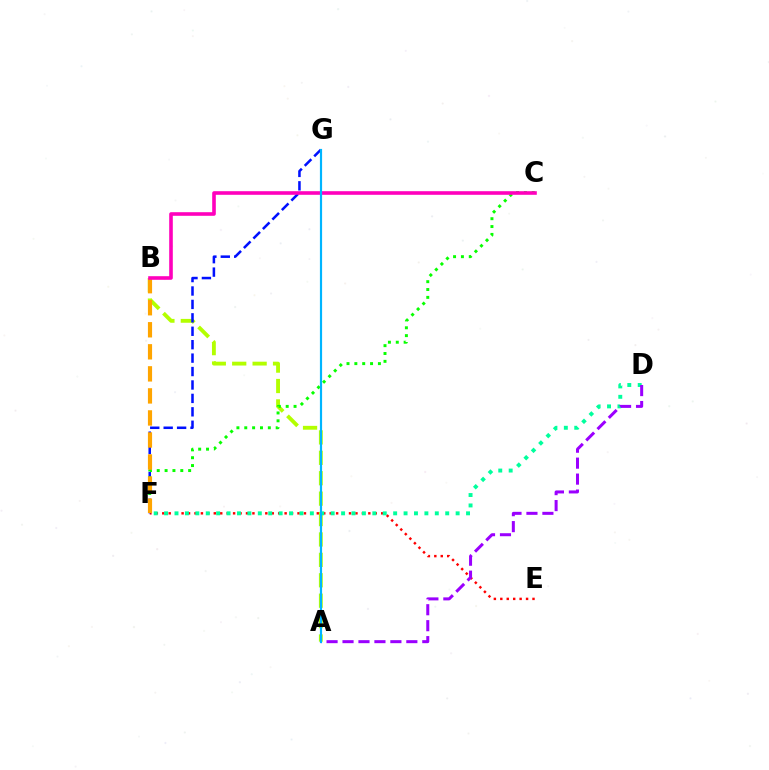{('E', 'F'): [{'color': '#ff0000', 'line_style': 'dotted', 'thickness': 1.75}], ('A', 'B'): [{'color': '#b3ff00', 'line_style': 'dashed', 'thickness': 2.77}], ('F', 'G'): [{'color': '#0010ff', 'line_style': 'dashed', 'thickness': 1.82}], ('C', 'F'): [{'color': '#08ff00', 'line_style': 'dotted', 'thickness': 2.13}], ('B', 'F'): [{'color': '#ffa500', 'line_style': 'dashed', 'thickness': 2.99}], ('D', 'F'): [{'color': '#00ff9d', 'line_style': 'dotted', 'thickness': 2.83}], ('A', 'D'): [{'color': '#9b00ff', 'line_style': 'dashed', 'thickness': 2.17}], ('B', 'C'): [{'color': '#ff00bd', 'line_style': 'solid', 'thickness': 2.6}], ('A', 'G'): [{'color': '#00b5ff', 'line_style': 'solid', 'thickness': 1.57}]}